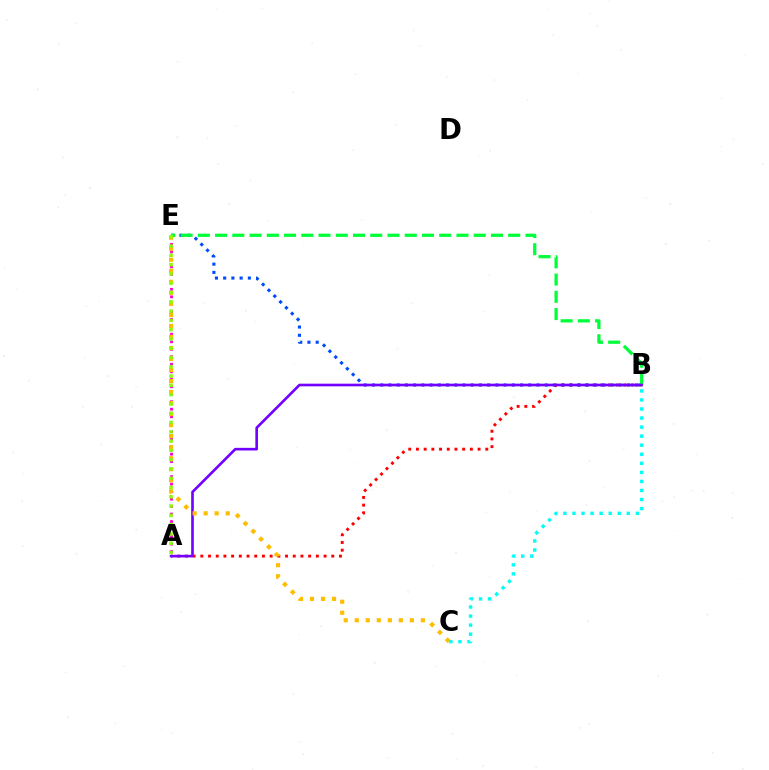{('A', 'B'): [{'color': '#ff0000', 'line_style': 'dotted', 'thickness': 2.09}, {'color': '#7200ff', 'line_style': 'solid', 'thickness': 1.9}], ('B', 'E'): [{'color': '#004bff', 'line_style': 'dotted', 'thickness': 2.23}, {'color': '#00ff39', 'line_style': 'dashed', 'thickness': 2.34}], ('A', 'E'): [{'color': '#ff00cf', 'line_style': 'dotted', 'thickness': 2.04}, {'color': '#84ff00', 'line_style': 'dotted', 'thickness': 2.52}], ('C', 'E'): [{'color': '#ffbd00', 'line_style': 'dotted', 'thickness': 2.99}], ('B', 'C'): [{'color': '#00fff6', 'line_style': 'dotted', 'thickness': 2.46}]}